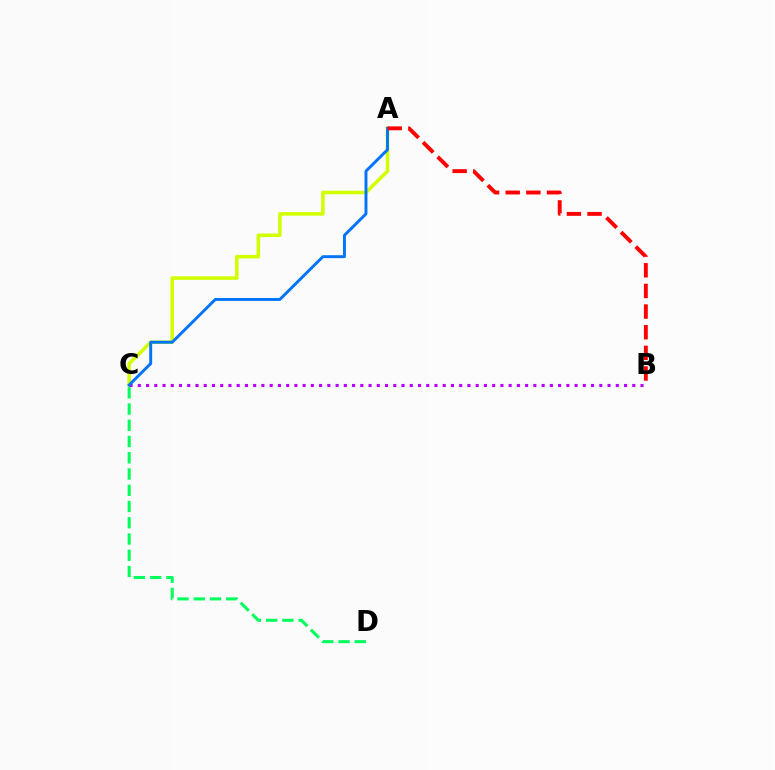{('A', 'C'): [{'color': '#d1ff00', 'line_style': 'solid', 'thickness': 2.56}, {'color': '#0074ff', 'line_style': 'solid', 'thickness': 2.11}], ('B', 'C'): [{'color': '#b900ff', 'line_style': 'dotted', 'thickness': 2.24}], ('C', 'D'): [{'color': '#00ff5c', 'line_style': 'dashed', 'thickness': 2.21}], ('A', 'B'): [{'color': '#ff0000', 'line_style': 'dashed', 'thickness': 2.8}]}